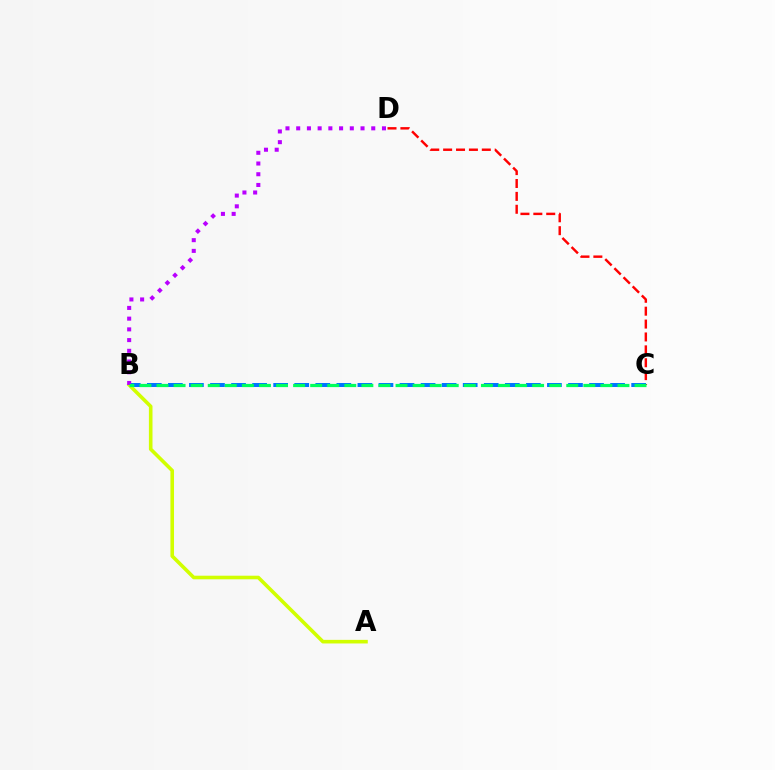{('C', 'D'): [{'color': '#ff0000', 'line_style': 'dashed', 'thickness': 1.75}], ('B', 'C'): [{'color': '#0074ff', 'line_style': 'dashed', 'thickness': 2.86}, {'color': '#00ff5c', 'line_style': 'dashed', 'thickness': 2.32}], ('A', 'B'): [{'color': '#d1ff00', 'line_style': 'solid', 'thickness': 2.59}], ('B', 'D'): [{'color': '#b900ff', 'line_style': 'dotted', 'thickness': 2.91}]}